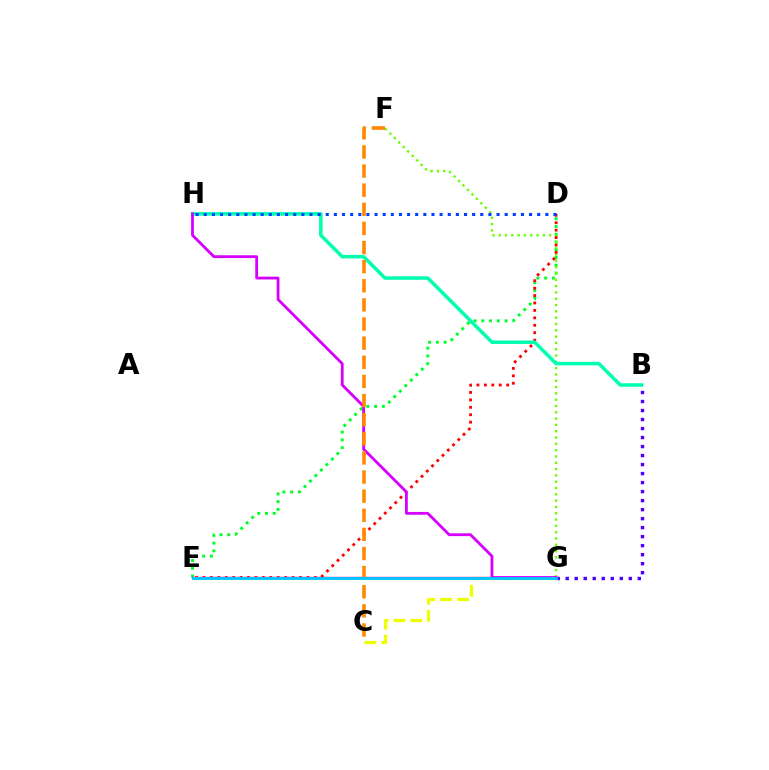{('B', 'G'): [{'color': '#4f00ff', 'line_style': 'dotted', 'thickness': 2.45}], ('D', 'E'): [{'color': '#00ff27', 'line_style': 'dotted', 'thickness': 2.11}, {'color': '#ff0000', 'line_style': 'dotted', 'thickness': 2.02}], ('C', 'G'): [{'color': '#eeff00', 'line_style': 'dashed', 'thickness': 2.31}], ('F', 'G'): [{'color': '#66ff00', 'line_style': 'dotted', 'thickness': 1.71}], ('B', 'H'): [{'color': '#00ffaf', 'line_style': 'solid', 'thickness': 2.53}], ('E', 'G'): [{'color': '#ff00a0', 'line_style': 'solid', 'thickness': 1.71}, {'color': '#00c7ff', 'line_style': 'solid', 'thickness': 2.08}], ('G', 'H'): [{'color': '#d600ff', 'line_style': 'solid', 'thickness': 2.02}], ('C', 'F'): [{'color': '#ff8800', 'line_style': 'dashed', 'thickness': 2.6}], ('D', 'H'): [{'color': '#003fff', 'line_style': 'dotted', 'thickness': 2.21}]}